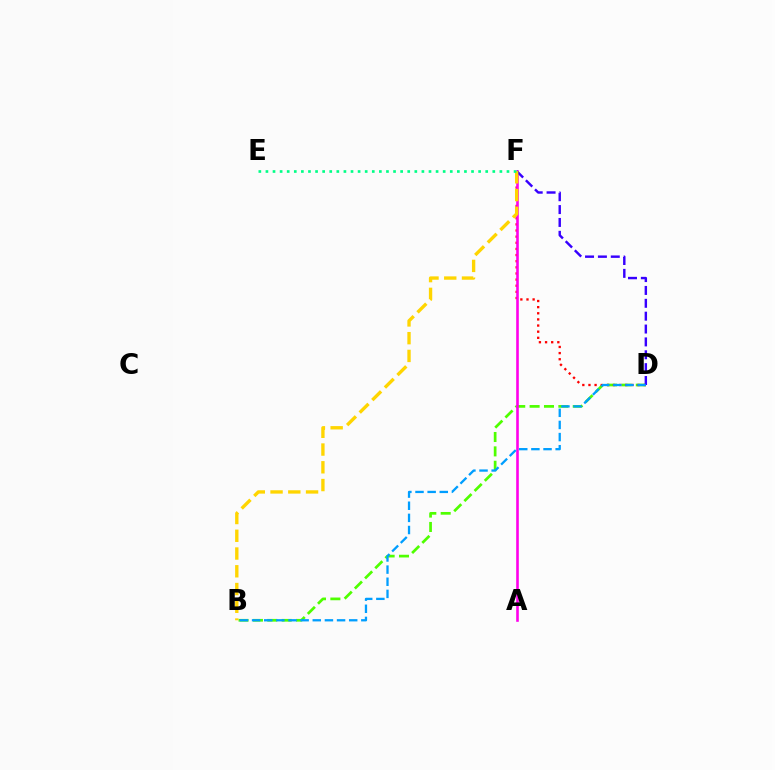{('B', 'D'): [{'color': '#4fff00', 'line_style': 'dashed', 'thickness': 1.95}, {'color': '#009eff', 'line_style': 'dashed', 'thickness': 1.65}], ('D', 'F'): [{'color': '#ff0000', 'line_style': 'dotted', 'thickness': 1.67}, {'color': '#3700ff', 'line_style': 'dashed', 'thickness': 1.75}], ('A', 'F'): [{'color': '#ff00ed', 'line_style': 'solid', 'thickness': 1.88}], ('B', 'F'): [{'color': '#ffd500', 'line_style': 'dashed', 'thickness': 2.41}], ('E', 'F'): [{'color': '#00ff86', 'line_style': 'dotted', 'thickness': 1.93}]}